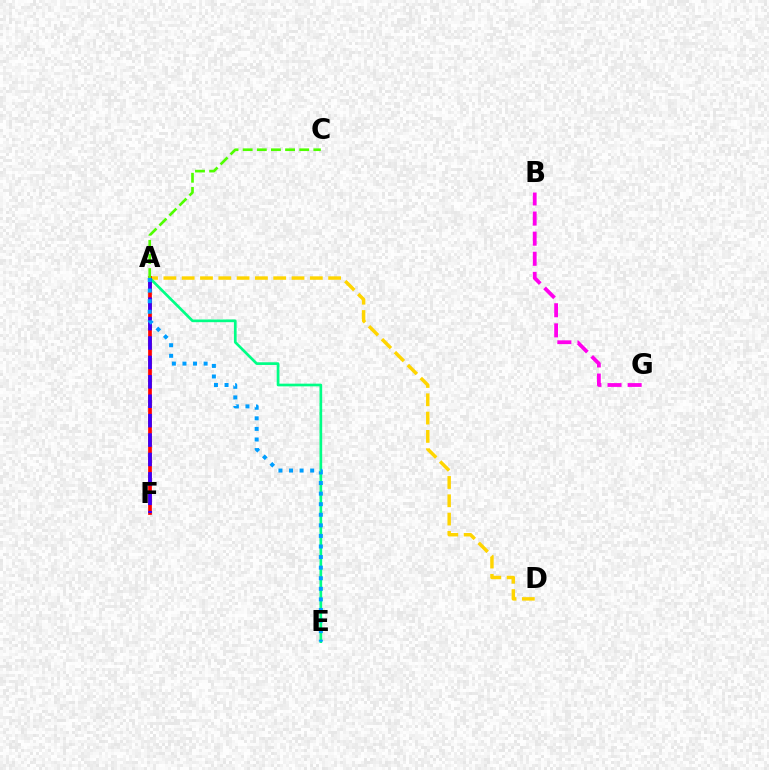{('A', 'D'): [{'color': '#ffd500', 'line_style': 'dashed', 'thickness': 2.49}], ('A', 'F'): [{'color': '#ff0000', 'line_style': 'solid', 'thickness': 2.68}, {'color': '#3700ff', 'line_style': 'dashed', 'thickness': 2.64}], ('A', 'E'): [{'color': '#00ff86', 'line_style': 'solid', 'thickness': 1.94}, {'color': '#009eff', 'line_style': 'dotted', 'thickness': 2.87}], ('A', 'C'): [{'color': '#4fff00', 'line_style': 'dashed', 'thickness': 1.92}], ('B', 'G'): [{'color': '#ff00ed', 'line_style': 'dashed', 'thickness': 2.73}]}